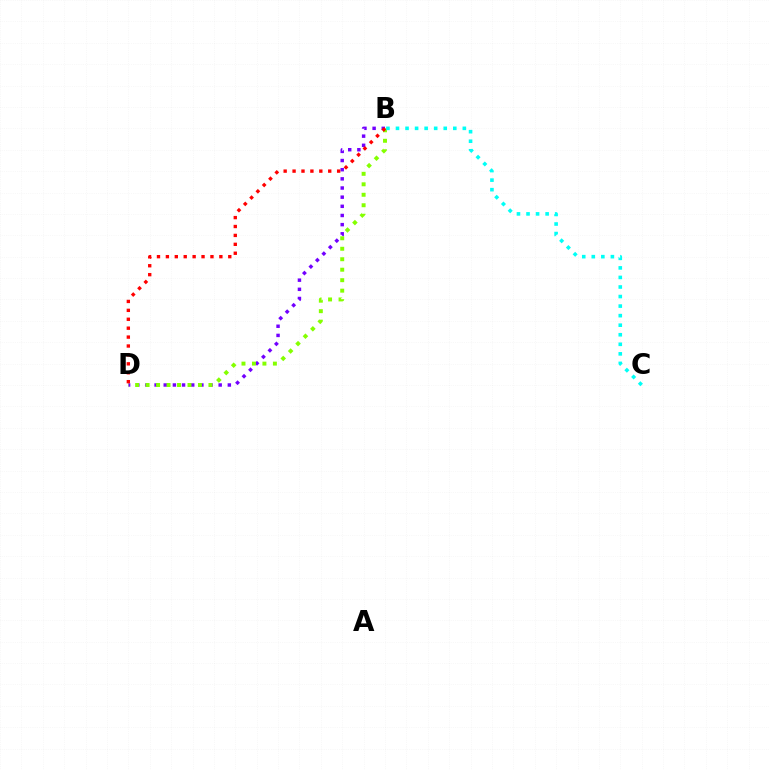{('B', 'D'): [{'color': '#7200ff', 'line_style': 'dotted', 'thickness': 2.49}, {'color': '#84ff00', 'line_style': 'dotted', 'thickness': 2.85}, {'color': '#ff0000', 'line_style': 'dotted', 'thickness': 2.42}], ('B', 'C'): [{'color': '#00fff6', 'line_style': 'dotted', 'thickness': 2.6}]}